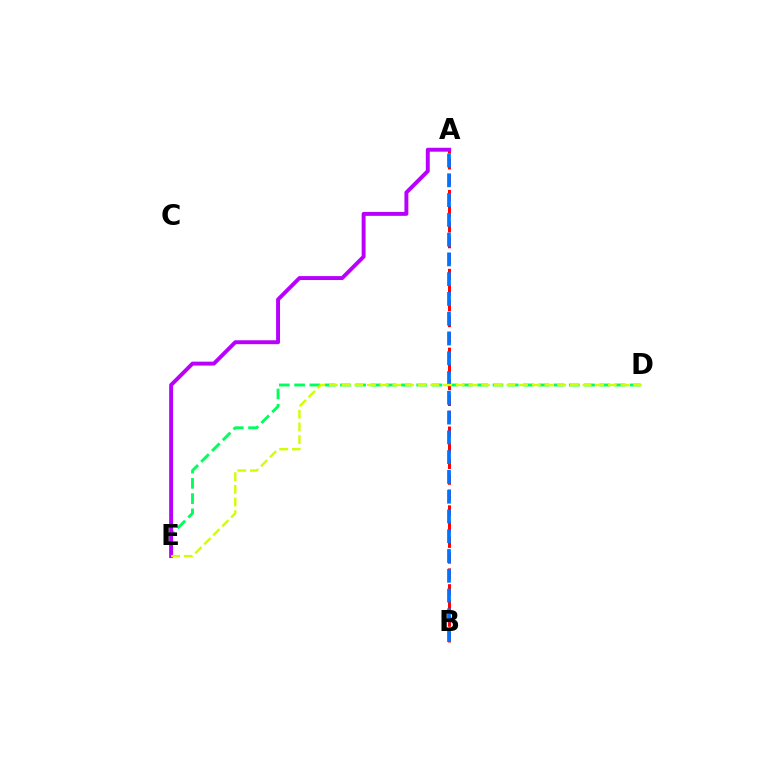{('D', 'E'): [{'color': '#00ff5c', 'line_style': 'dashed', 'thickness': 2.07}, {'color': '#d1ff00', 'line_style': 'dashed', 'thickness': 1.72}], ('A', 'B'): [{'color': '#ff0000', 'line_style': 'dashed', 'thickness': 2.14}, {'color': '#0074ff', 'line_style': 'dashed', 'thickness': 2.69}], ('A', 'E'): [{'color': '#b900ff', 'line_style': 'solid', 'thickness': 2.82}]}